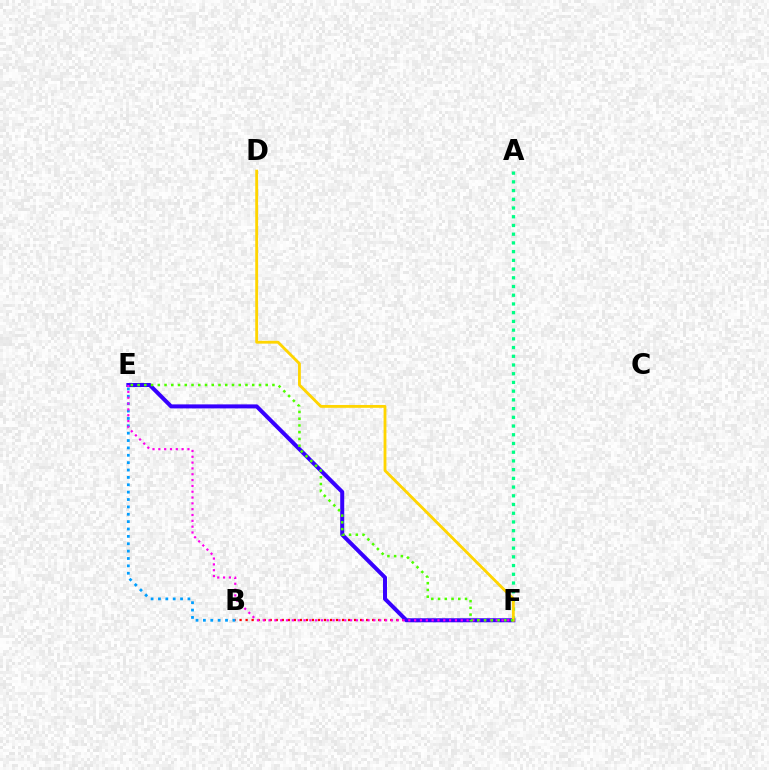{('B', 'F'): [{'color': '#ff0000', 'line_style': 'dotted', 'thickness': 1.64}], ('A', 'F'): [{'color': '#00ff86', 'line_style': 'dotted', 'thickness': 2.37}], ('E', 'F'): [{'color': '#3700ff', 'line_style': 'solid', 'thickness': 2.89}, {'color': '#ff00ed', 'line_style': 'dotted', 'thickness': 1.58}, {'color': '#4fff00', 'line_style': 'dotted', 'thickness': 1.83}], ('B', 'E'): [{'color': '#009eff', 'line_style': 'dotted', 'thickness': 2.0}], ('D', 'F'): [{'color': '#ffd500', 'line_style': 'solid', 'thickness': 2.04}]}